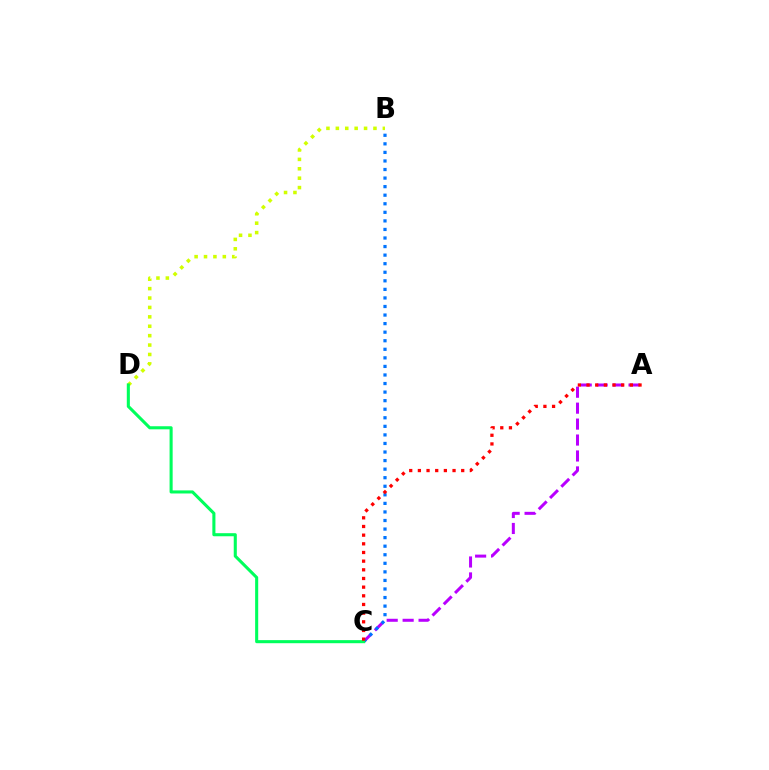{('A', 'C'): [{'color': '#b900ff', 'line_style': 'dashed', 'thickness': 2.17}, {'color': '#ff0000', 'line_style': 'dotted', 'thickness': 2.35}], ('B', 'D'): [{'color': '#d1ff00', 'line_style': 'dotted', 'thickness': 2.56}], ('B', 'C'): [{'color': '#0074ff', 'line_style': 'dotted', 'thickness': 2.33}], ('C', 'D'): [{'color': '#00ff5c', 'line_style': 'solid', 'thickness': 2.21}]}